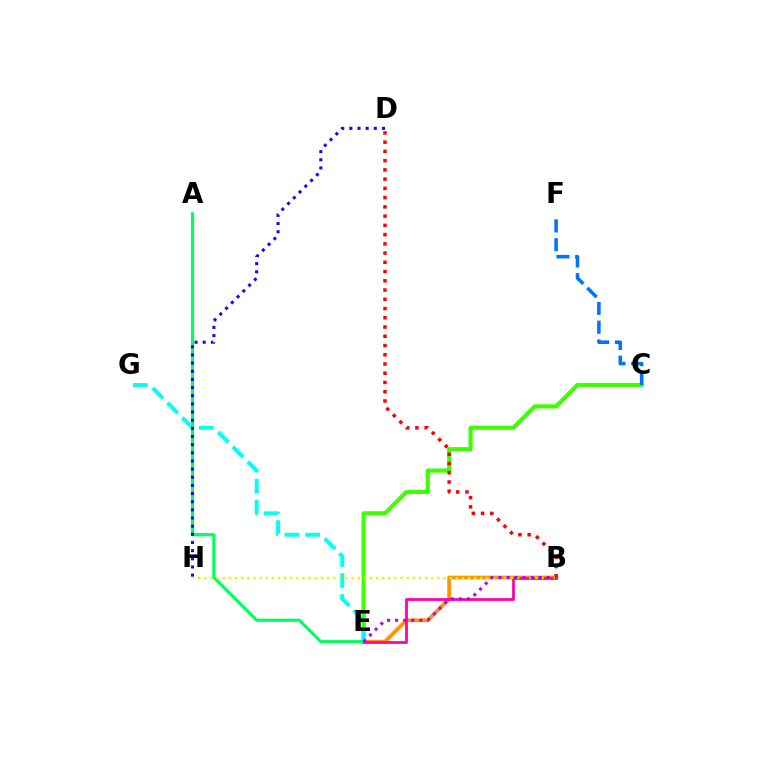{('B', 'E'): [{'color': '#ff9400', 'line_style': 'solid', 'thickness': 2.72}, {'color': '#ff00ac', 'line_style': 'solid', 'thickness': 1.99}, {'color': '#b900ff', 'line_style': 'dotted', 'thickness': 2.19}], ('C', 'E'): [{'color': '#3dff00', 'line_style': 'solid', 'thickness': 2.97}], ('E', 'G'): [{'color': '#00fff6', 'line_style': 'dashed', 'thickness': 2.84}], ('A', 'E'): [{'color': '#00ff5c', 'line_style': 'solid', 'thickness': 2.28}], ('C', 'F'): [{'color': '#0074ff', 'line_style': 'dashed', 'thickness': 2.55}], ('B', 'D'): [{'color': '#ff0000', 'line_style': 'dotted', 'thickness': 2.51}], ('B', 'H'): [{'color': '#d1ff00', 'line_style': 'dotted', 'thickness': 1.67}], ('D', 'H'): [{'color': '#2500ff', 'line_style': 'dotted', 'thickness': 2.22}]}